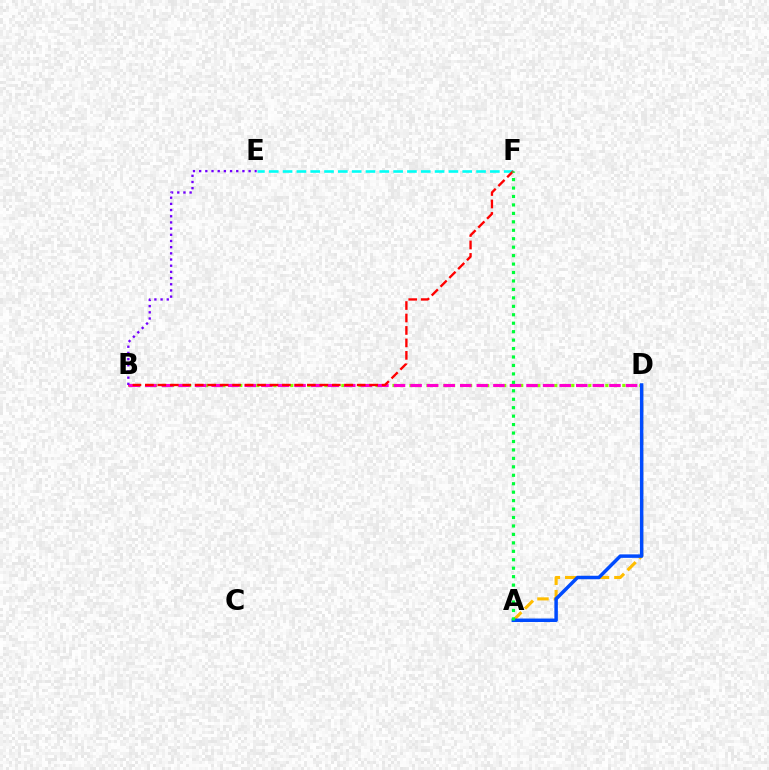{('B', 'D'): [{'color': '#84ff00', 'line_style': 'dotted', 'thickness': 2.31}, {'color': '#ff00cf', 'line_style': 'dashed', 'thickness': 2.25}], ('A', 'D'): [{'color': '#ffbd00', 'line_style': 'dashed', 'thickness': 2.23}, {'color': '#004bff', 'line_style': 'solid', 'thickness': 2.51}], ('E', 'F'): [{'color': '#00fff6', 'line_style': 'dashed', 'thickness': 1.88}], ('B', 'F'): [{'color': '#ff0000', 'line_style': 'dashed', 'thickness': 1.69}], ('A', 'F'): [{'color': '#00ff39', 'line_style': 'dotted', 'thickness': 2.3}], ('B', 'E'): [{'color': '#7200ff', 'line_style': 'dotted', 'thickness': 1.68}]}